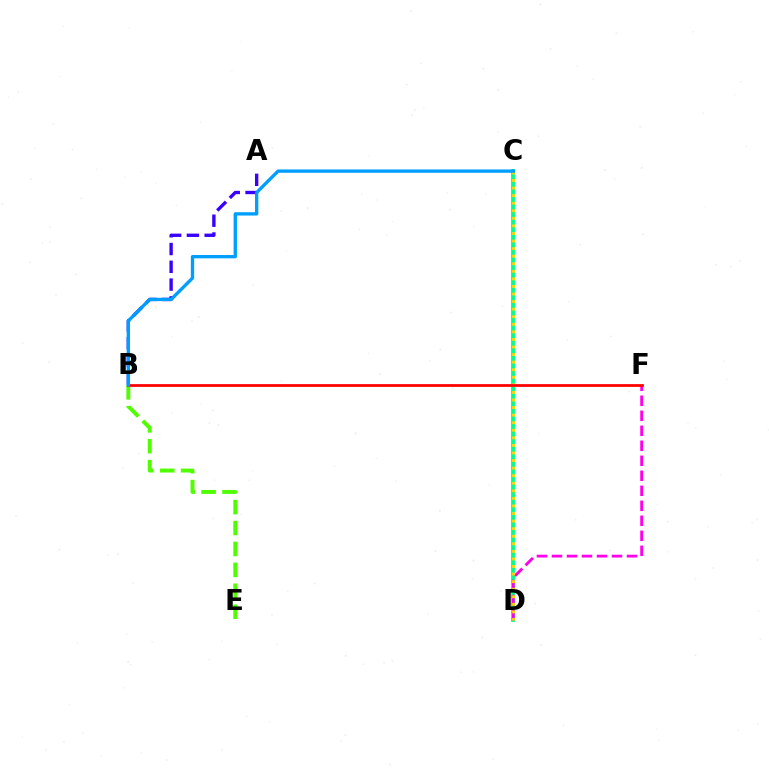{('C', 'D'): [{'color': '#00ff86', 'line_style': 'solid', 'thickness': 2.74}, {'color': '#ffd500', 'line_style': 'dotted', 'thickness': 2.06}], ('D', 'F'): [{'color': '#ff00ed', 'line_style': 'dashed', 'thickness': 2.04}], ('B', 'E'): [{'color': '#4fff00', 'line_style': 'dashed', 'thickness': 2.84}], ('A', 'B'): [{'color': '#3700ff', 'line_style': 'dashed', 'thickness': 2.42}], ('B', 'F'): [{'color': '#ff0000', 'line_style': 'solid', 'thickness': 1.98}], ('B', 'C'): [{'color': '#009eff', 'line_style': 'solid', 'thickness': 2.4}]}